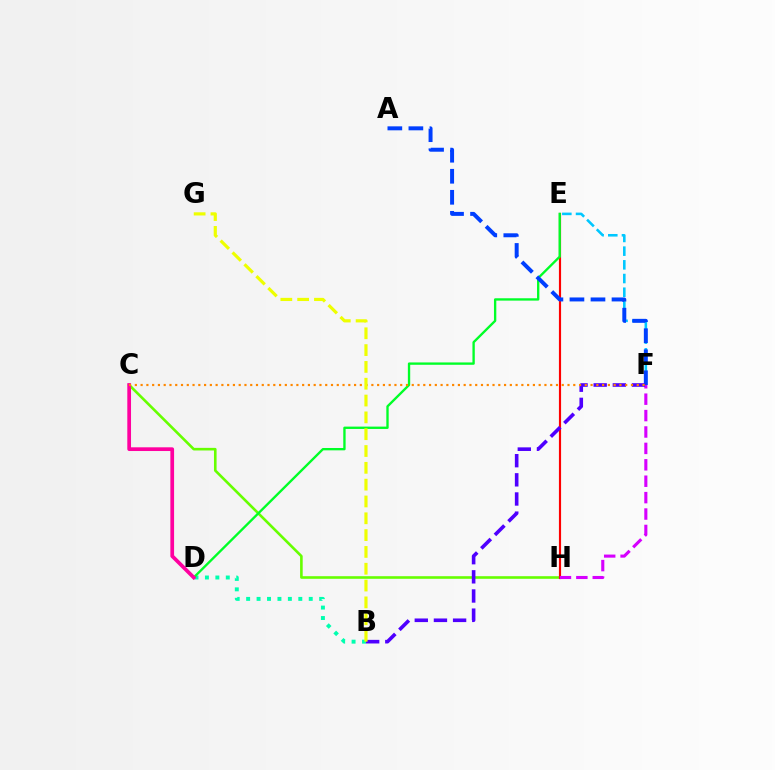{('C', 'H'): [{'color': '#66ff00', 'line_style': 'solid', 'thickness': 1.88}], ('E', 'F'): [{'color': '#00c7ff', 'line_style': 'dashed', 'thickness': 1.86}], ('B', 'D'): [{'color': '#00ffaf', 'line_style': 'dotted', 'thickness': 2.83}], ('E', 'H'): [{'color': '#ff0000', 'line_style': 'solid', 'thickness': 1.55}], ('F', 'H'): [{'color': '#d600ff', 'line_style': 'dashed', 'thickness': 2.23}], ('D', 'E'): [{'color': '#00ff27', 'line_style': 'solid', 'thickness': 1.69}], ('A', 'F'): [{'color': '#003fff', 'line_style': 'dashed', 'thickness': 2.86}], ('C', 'D'): [{'color': '#ff00a0', 'line_style': 'solid', 'thickness': 2.67}], ('B', 'F'): [{'color': '#4f00ff', 'line_style': 'dashed', 'thickness': 2.6}], ('C', 'F'): [{'color': '#ff8800', 'line_style': 'dotted', 'thickness': 1.57}], ('B', 'G'): [{'color': '#eeff00', 'line_style': 'dashed', 'thickness': 2.28}]}